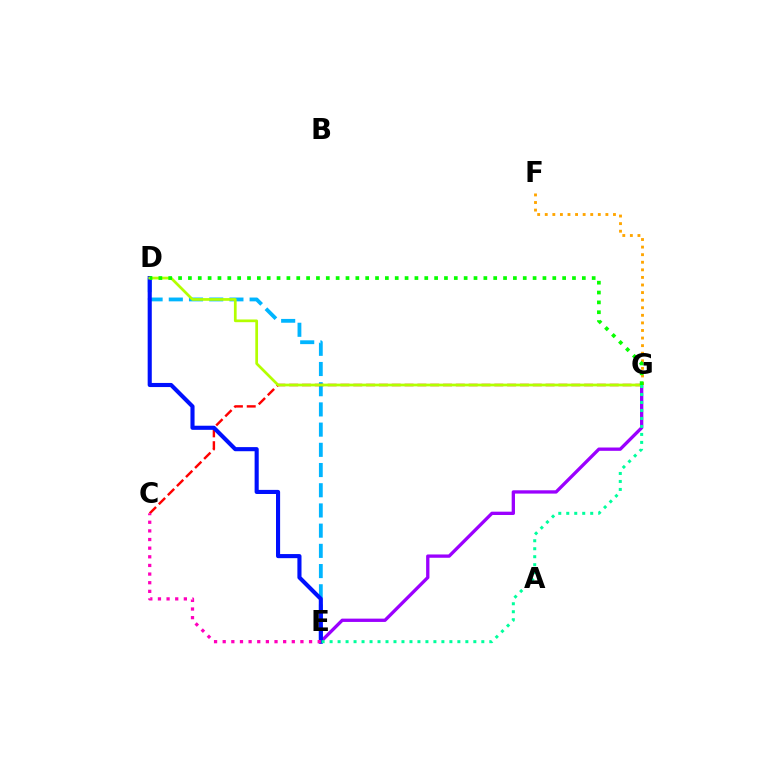{('D', 'E'): [{'color': '#00b5ff', 'line_style': 'dashed', 'thickness': 2.75}, {'color': '#0010ff', 'line_style': 'solid', 'thickness': 2.96}], ('E', 'G'): [{'color': '#9b00ff', 'line_style': 'solid', 'thickness': 2.38}, {'color': '#00ff9d', 'line_style': 'dotted', 'thickness': 2.17}], ('F', 'G'): [{'color': '#ffa500', 'line_style': 'dotted', 'thickness': 2.06}], ('C', 'G'): [{'color': '#ff0000', 'line_style': 'dashed', 'thickness': 1.74}], ('D', 'G'): [{'color': '#b3ff00', 'line_style': 'solid', 'thickness': 1.96}, {'color': '#08ff00', 'line_style': 'dotted', 'thickness': 2.68}], ('C', 'E'): [{'color': '#ff00bd', 'line_style': 'dotted', 'thickness': 2.35}]}